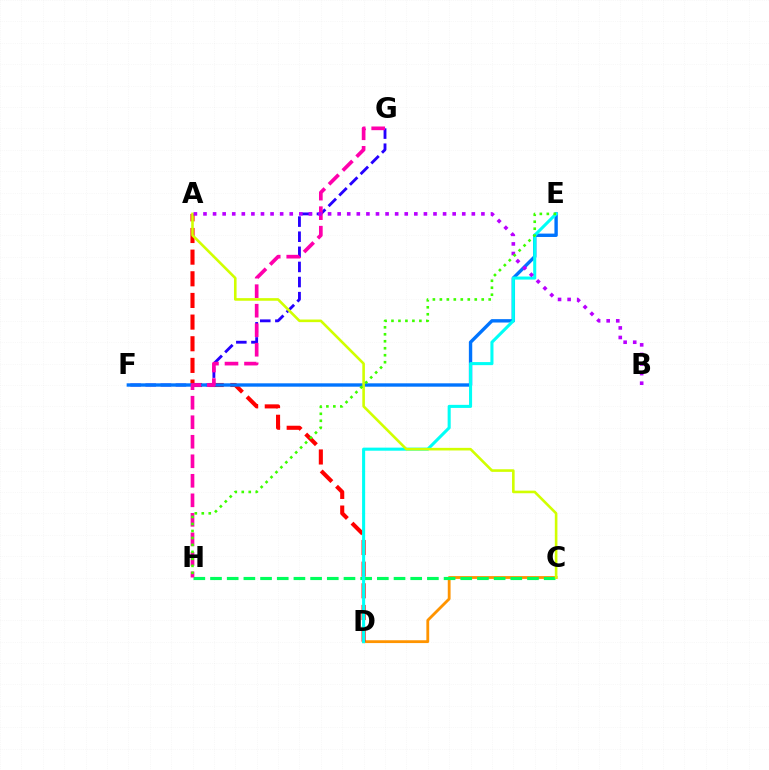{('C', 'D'): [{'color': '#ff9400', 'line_style': 'solid', 'thickness': 2.03}], ('F', 'G'): [{'color': '#2500ff', 'line_style': 'dashed', 'thickness': 2.05}], ('A', 'D'): [{'color': '#ff0000', 'line_style': 'dashed', 'thickness': 2.94}], ('E', 'F'): [{'color': '#0074ff', 'line_style': 'solid', 'thickness': 2.43}], ('C', 'H'): [{'color': '#00ff5c', 'line_style': 'dashed', 'thickness': 2.27}], ('D', 'E'): [{'color': '#00fff6', 'line_style': 'solid', 'thickness': 2.21}], ('G', 'H'): [{'color': '#ff00ac', 'line_style': 'dashed', 'thickness': 2.65}], ('A', 'C'): [{'color': '#d1ff00', 'line_style': 'solid', 'thickness': 1.87}], ('A', 'B'): [{'color': '#b900ff', 'line_style': 'dotted', 'thickness': 2.6}], ('E', 'H'): [{'color': '#3dff00', 'line_style': 'dotted', 'thickness': 1.9}]}